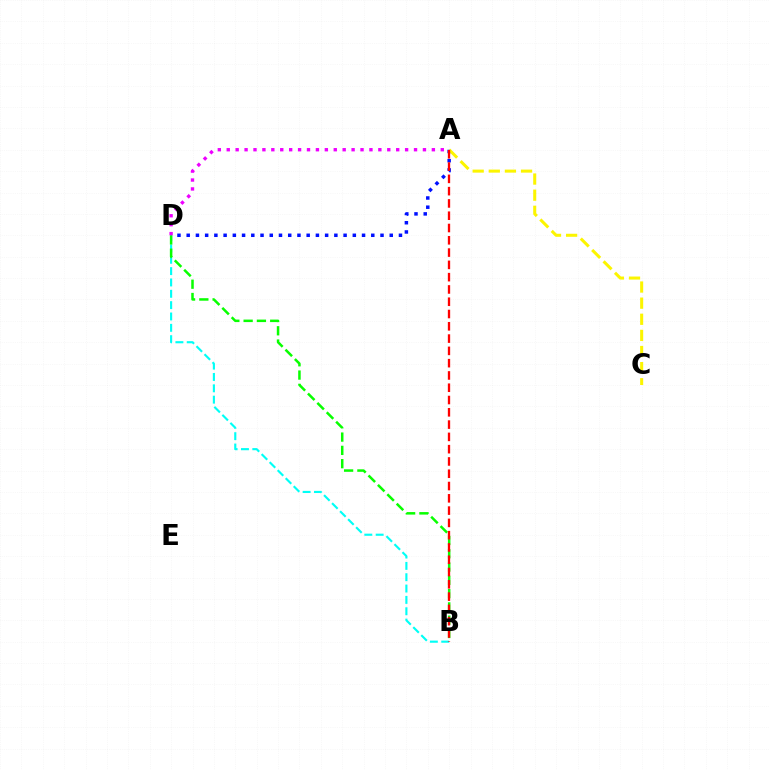{('B', 'D'): [{'color': '#00fff6', 'line_style': 'dashed', 'thickness': 1.54}, {'color': '#08ff00', 'line_style': 'dashed', 'thickness': 1.81}], ('A', 'D'): [{'color': '#0010ff', 'line_style': 'dotted', 'thickness': 2.51}, {'color': '#ee00ff', 'line_style': 'dotted', 'thickness': 2.42}], ('A', 'C'): [{'color': '#fcf500', 'line_style': 'dashed', 'thickness': 2.19}], ('A', 'B'): [{'color': '#ff0000', 'line_style': 'dashed', 'thickness': 1.67}]}